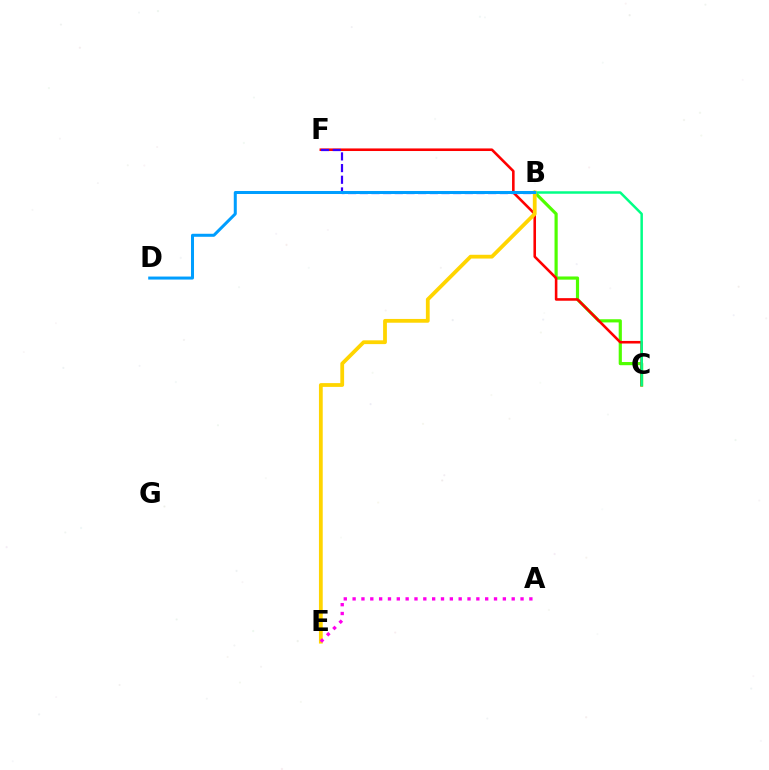{('B', 'C'): [{'color': '#4fff00', 'line_style': 'solid', 'thickness': 2.29}, {'color': '#00ff86', 'line_style': 'solid', 'thickness': 1.79}], ('C', 'F'): [{'color': '#ff0000', 'line_style': 'solid', 'thickness': 1.86}], ('B', 'E'): [{'color': '#ffd500', 'line_style': 'solid', 'thickness': 2.72}], ('B', 'F'): [{'color': '#3700ff', 'line_style': 'dashed', 'thickness': 1.59}], ('B', 'D'): [{'color': '#009eff', 'line_style': 'solid', 'thickness': 2.17}], ('A', 'E'): [{'color': '#ff00ed', 'line_style': 'dotted', 'thickness': 2.4}]}